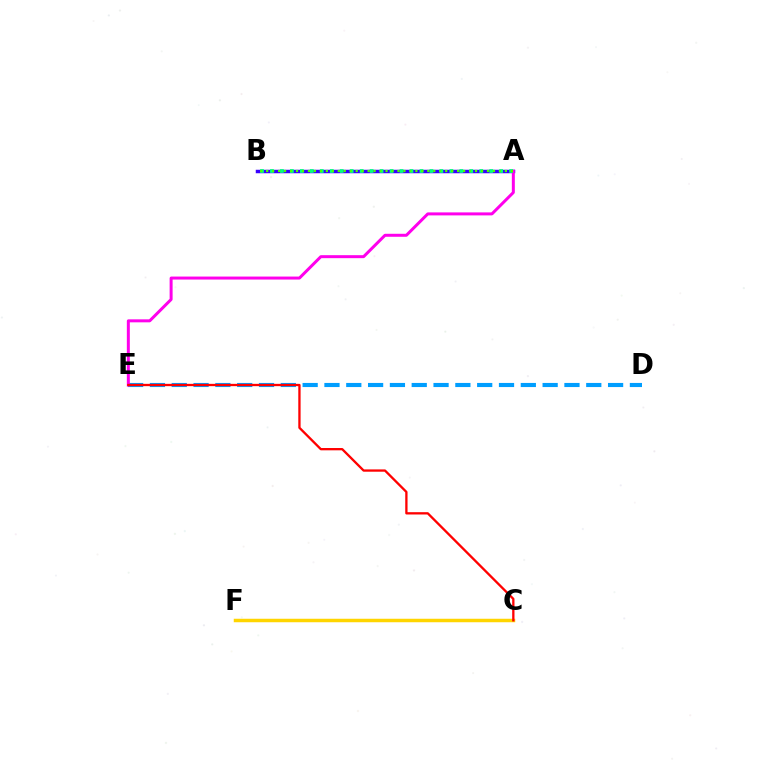{('D', 'E'): [{'color': '#009eff', 'line_style': 'dashed', 'thickness': 2.96}], ('C', 'F'): [{'color': '#ffd500', 'line_style': 'solid', 'thickness': 2.51}], ('A', 'B'): [{'color': '#3700ff', 'line_style': 'solid', 'thickness': 2.51}, {'color': '#00ff86', 'line_style': 'dotted', 'thickness': 2.71}, {'color': '#4fff00', 'line_style': 'dotted', 'thickness': 1.62}], ('A', 'E'): [{'color': '#ff00ed', 'line_style': 'solid', 'thickness': 2.16}], ('C', 'E'): [{'color': '#ff0000', 'line_style': 'solid', 'thickness': 1.66}]}